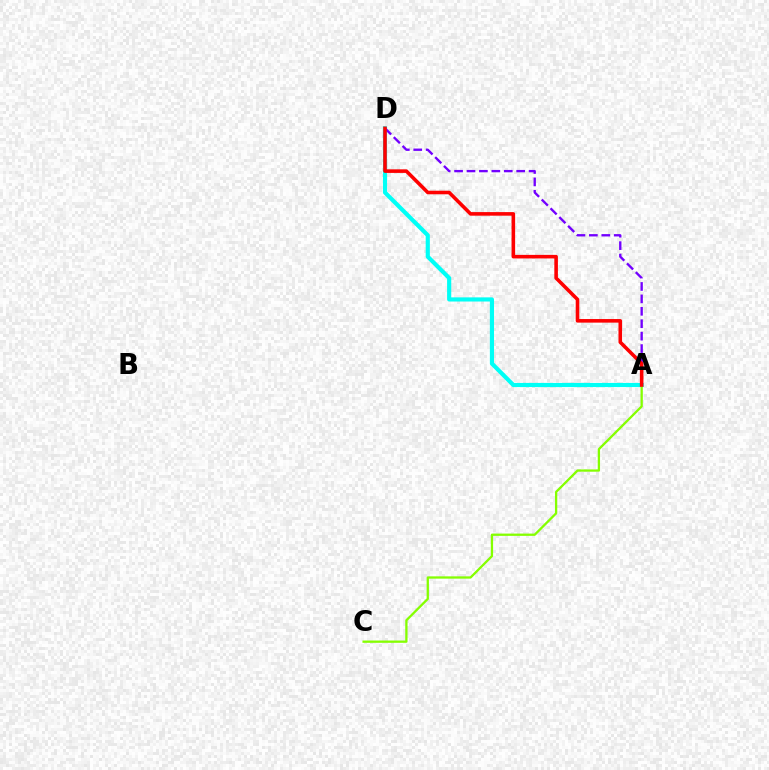{('A', 'D'): [{'color': '#00fff6', 'line_style': 'solid', 'thickness': 2.99}, {'color': '#7200ff', 'line_style': 'dashed', 'thickness': 1.69}, {'color': '#ff0000', 'line_style': 'solid', 'thickness': 2.58}], ('A', 'C'): [{'color': '#84ff00', 'line_style': 'solid', 'thickness': 1.65}]}